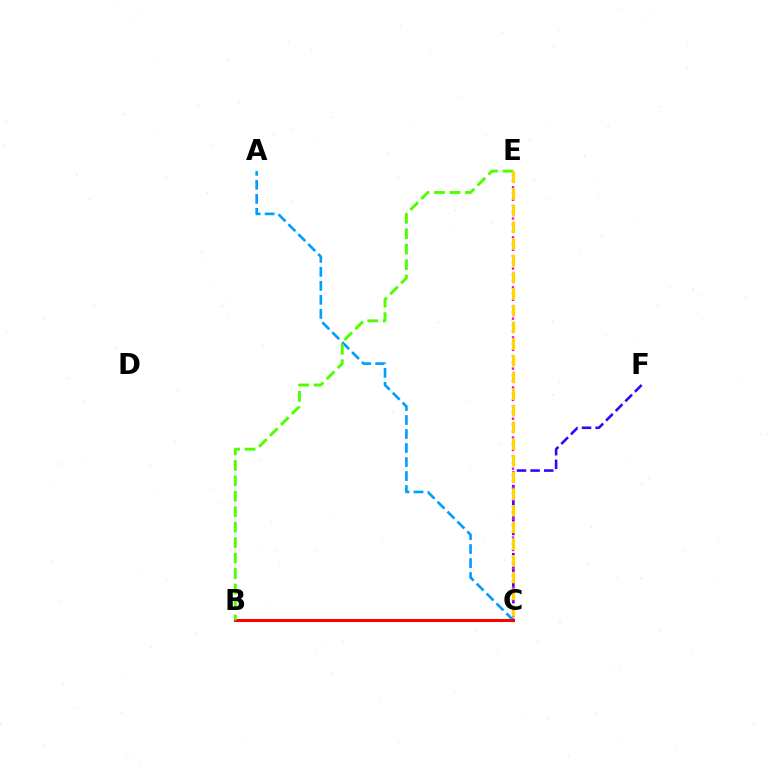{('B', 'C'): [{'color': '#00ff86', 'line_style': 'dashed', 'thickness': 2.02}, {'color': '#ff0000', 'line_style': 'solid', 'thickness': 2.19}], ('C', 'F'): [{'color': '#3700ff', 'line_style': 'dashed', 'thickness': 1.85}], ('C', 'E'): [{'color': '#ff00ed', 'line_style': 'dotted', 'thickness': 1.7}, {'color': '#ffd500', 'line_style': 'dashed', 'thickness': 2.27}], ('A', 'C'): [{'color': '#009eff', 'line_style': 'dashed', 'thickness': 1.9}], ('B', 'E'): [{'color': '#4fff00', 'line_style': 'dashed', 'thickness': 2.1}]}